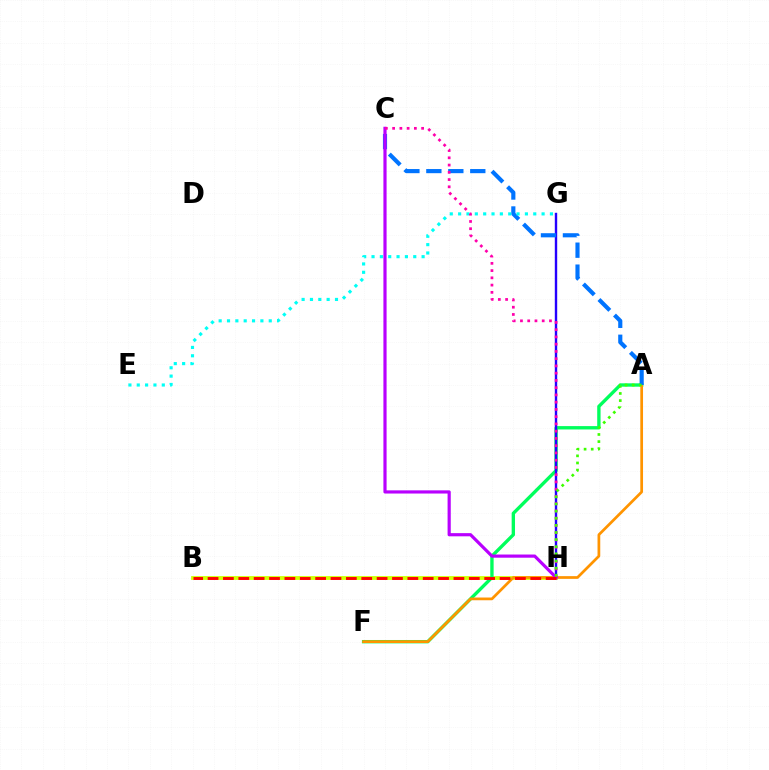{('B', 'H'): [{'color': '#d1ff00', 'line_style': 'solid', 'thickness': 2.74}, {'color': '#ff0000', 'line_style': 'dashed', 'thickness': 2.09}], ('A', 'F'): [{'color': '#00ff5c', 'line_style': 'solid', 'thickness': 2.42}, {'color': '#ff9400', 'line_style': 'solid', 'thickness': 1.96}], ('G', 'H'): [{'color': '#2500ff', 'line_style': 'solid', 'thickness': 1.73}], ('A', 'C'): [{'color': '#0074ff', 'line_style': 'dashed', 'thickness': 2.98}], ('E', 'G'): [{'color': '#00fff6', 'line_style': 'dotted', 'thickness': 2.27}], ('C', 'H'): [{'color': '#b900ff', 'line_style': 'solid', 'thickness': 2.29}, {'color': '#ff00ac', 'line_style': 'dotted', 'thickness': 1.97}], ('A', 'H'): [{'color': '#3dff00', 'line_style': 'dotted', 'thickness': 1.94}]}